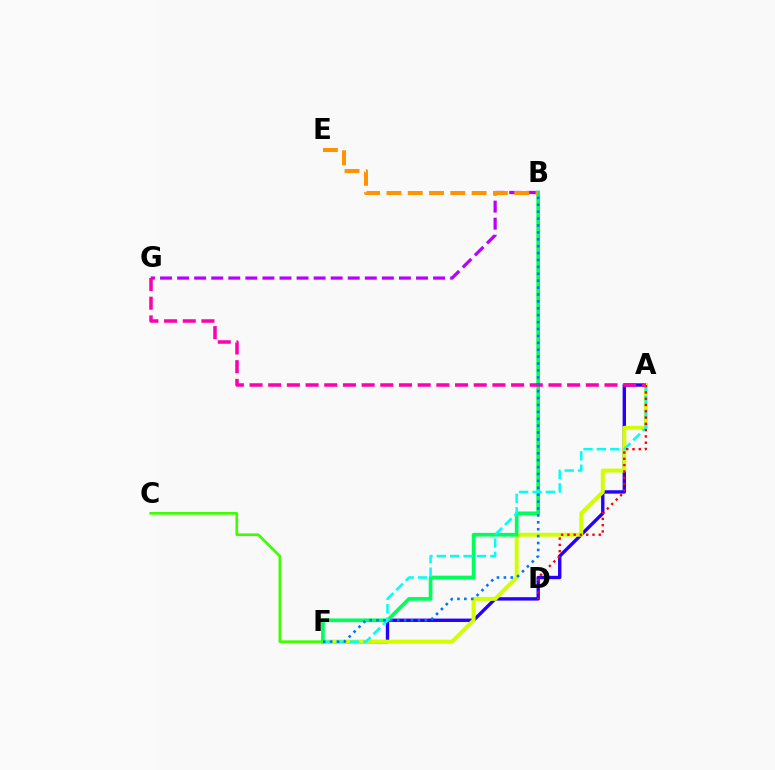{('A', 'F'): [{'color': '#2500ff', 'line_style': 'solid', 'thickness': 2.44}, {'color': '#d1ff00', 'line_style': 'solid', 'thickness': 2.84}, {'color': '#00fff6', 'line_style': 'dashed', 'thickness': 1.82}], ('B', 'F'): [{'color': '#00ff5c', 'line_style': 'solid', 'thickness': 2.67}, {'color': '#0074ff', 'line_style': 'dotted', 'thickness': 1.88}], ('B', 'G'): [{'color': '#b900ff', 'line_style': 'dashed', 'thickness': 2.32}], ('A', 'D'): [{'color': '#ff0000', 'line_style': 'dotted', 'thickness': 1.71}], ('C', 'F'): [{'color': '#3dff00', 'line_style': 'solid', 'thickness': 1.92}], ('B', 'E'): [{'color': '#ff9400', 'line_style': 'dashed', 'thickness': 2.89}], ('A', 'G'): [{'color': '#ff00ac', 'line_style': 'dashed', 'thickness': 2.54}]}